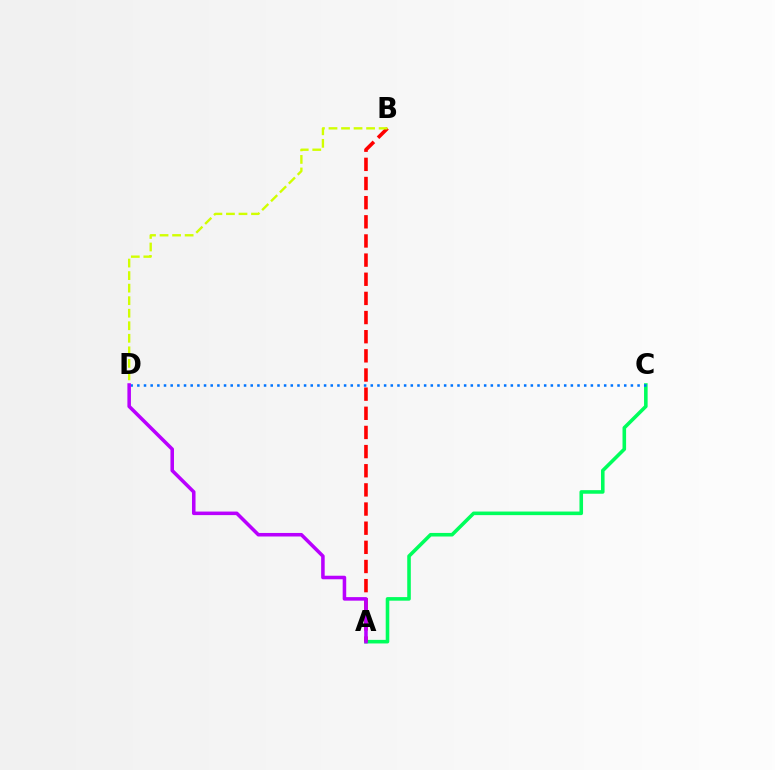{('A', 'C'): [{'color': '#00ff5c', 'line_style': 'solid', 'thickness': 2.58}], ('A', 'B'): [{'color': '#ff0000', 'line_style': 'dashed', 'thickness': 2.6}], ('B', 'D'): [{'color': '#d1ff00', 'line_style': 'dashed', 'thickness': 1.7}], ('C', 'D'): [{'color': '#0074ff', 'line_style': 'dotted', 'thickness': 1.81}], ('A', 'D'): [{'color': '#b900ff', 'line_style': 'solid', 'thickness': 2.55}]}